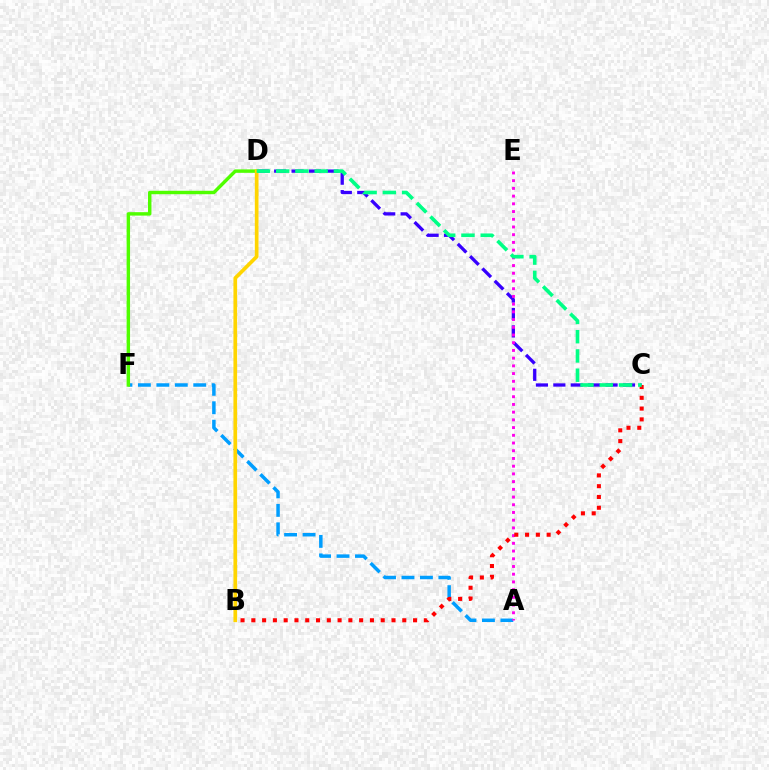{('C', 'D'): [{'color': '#3700ff', 'line_style': 'dashed', 'thickness': 2.37}, {'color': '#00ff86', 'line_style': 'dashed', 'thickness': 2.62}], ('A', 'F'): [{'color': '#009eff', 'line_style': 'dashed', 'thickness': 2.51}], ('D', 'F'): [{'color': '#4fff00', 'line_style': 'solid', 'thickness': 2.47}], ('B', 'D'): [{'color': '#ffd500', 'line_style': 'solid', 'thickness': 2.66}], ('A', 'E'): [{'color': '#ff00ed', 'line_style': 'dotted', 'thickness': 2.1}], ('B', 'C'): [{'color': '#ff0000', 'line_style': 'dotted', 'thickness': 2.93}]}